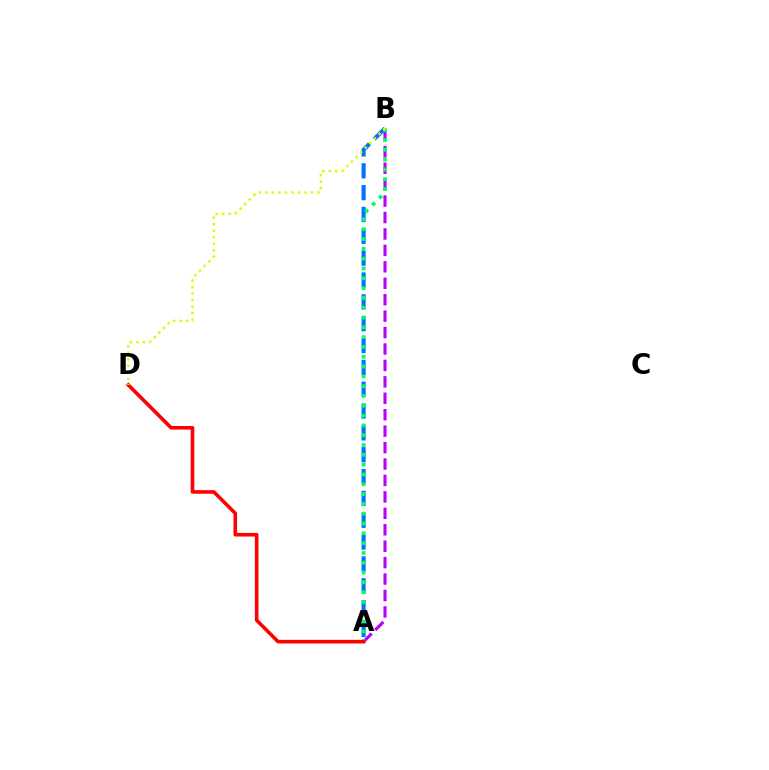{('A', 'B'): [{'color': '#0074ff', 'line_style': 'dashed', 'thickness': 2.97}, {'color': '#b900ff', 'line_style': 'dashed', 'thickness': 2.23}, {'color': '#00ff5c', 'line_style': 'dotted', 'thickness': 2.67}], ('A', 'D'): [{'color': '#ff0000', 'line_style': 'solid', 'thickness': 2.59}], ('B', 'D'): [{'color': '#d1ff00', 'line_style': 'dotted', 'thickness': 1.77}]}